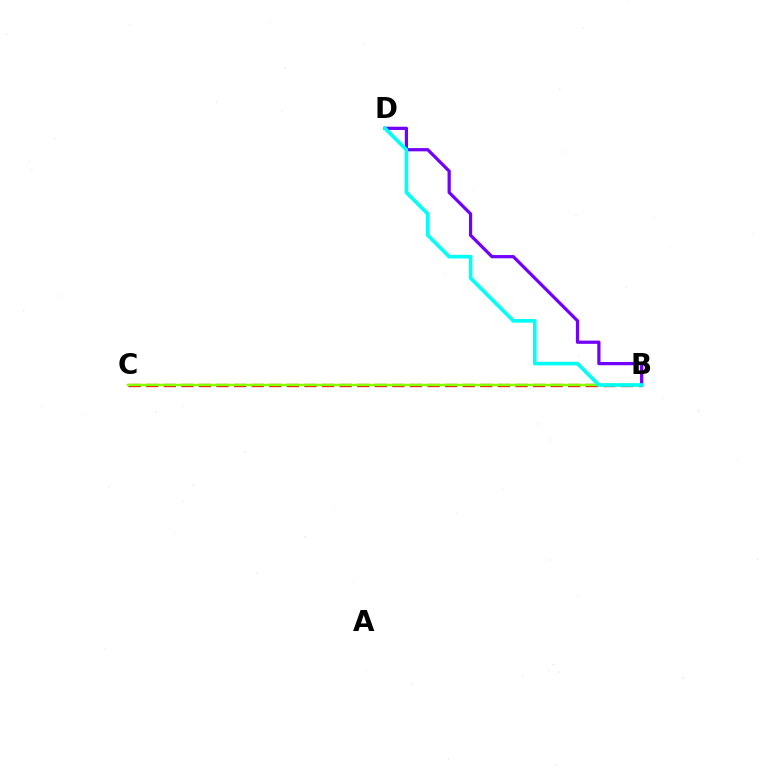{('B', 'C'): [{'color': '#ff0000', 'line_style': 'dashed', 'thickness': 2.39}, {'color': '#84ff00', 'line_style': 'solid', 'thickness': 1.79}], ('B', 'D'): [{'color': '#7200ff', 'line_style': 'solid', 'thickness': 2.32}, {'color': '#00fff6', 'line_style': 'solid', 'thickness': 2.62}]}